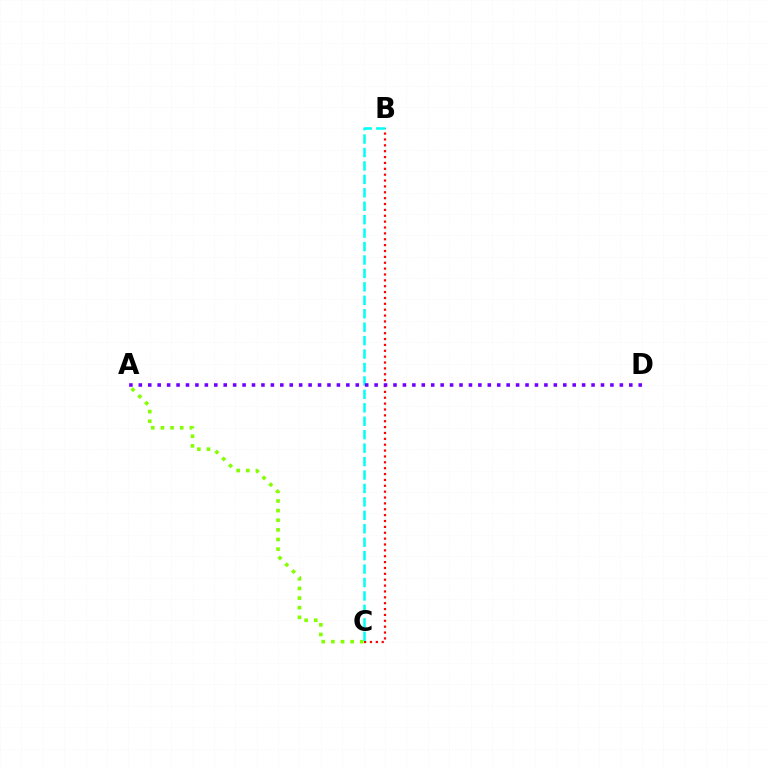{('A', 'C'): [{'color': '#84ff00', 'line_style': 'dotted', 'thickness': 2.62}], ('B', 'C'): [{'color': '#ff0000', 'line_style': 'dotted', 'thickness': 1.59}, {'color': '#00fff6', 'line_style': 'dashed', 'thickness': 1.83}], ('A', 'D'): [{'color': '#7200ff', 'line_style': 'dotted', 'thickness': 2.56}]}